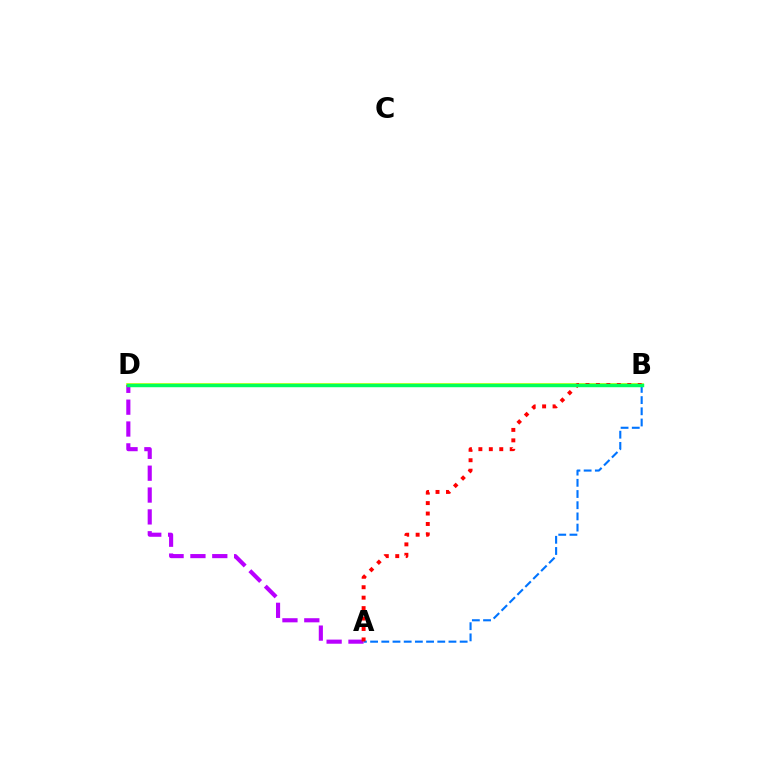{('B', 'D'): [{'color': '#d1ff00', 'line_style': 'solid', 'thickness': 2.63}, {'color': '#00ff5c', 'line_style': 'solid', 'thickness': 2.49}], ('A', 'B'): [{'color': '#0074ff', 'line_style': 'dashed', 'thickness': 1.52}, {'color': '#ff0000', 'line_style': 'dotted', 'thickness': 2.84}], ('A', 'D'): [{'color': '#b900ff', 'line_style': 'dashed', 'thickness': 2.97}]}